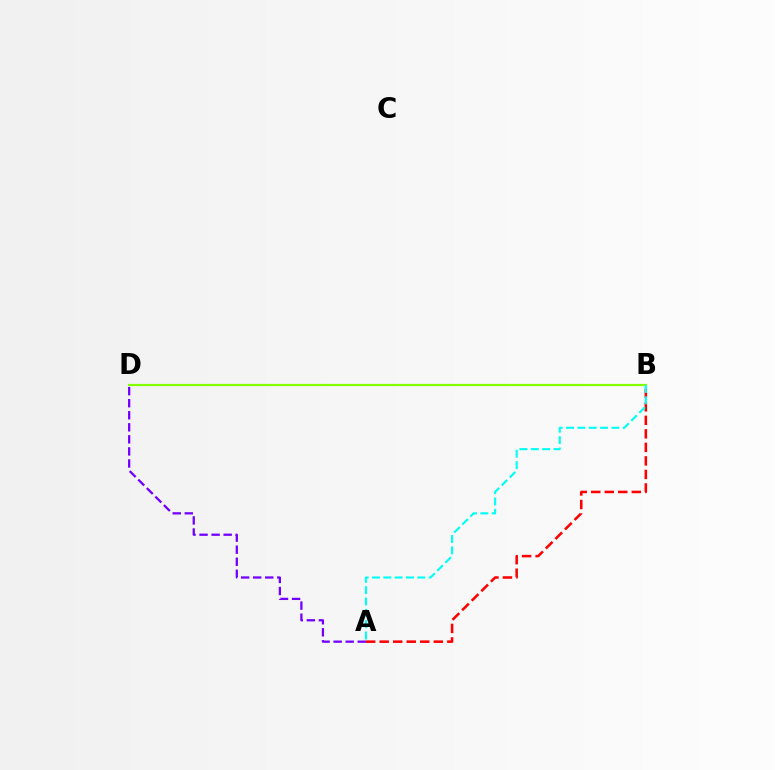{('B', 'D'): [{'color': '#84ff00', 'line_style': 'solid', 'thickness': 1.57}], ('A', 'D'): [{'color': '#7200ff', 'line_style': 'dashed', 'thickness': 1.64}], ('A', 'B'): [{'color': '#ff0000', 'line_style': 'dashed', 'thickness': 1.84}, {'color': '#00fff6', 'line_style': 'dashed', 'thickness': 1.54}]}